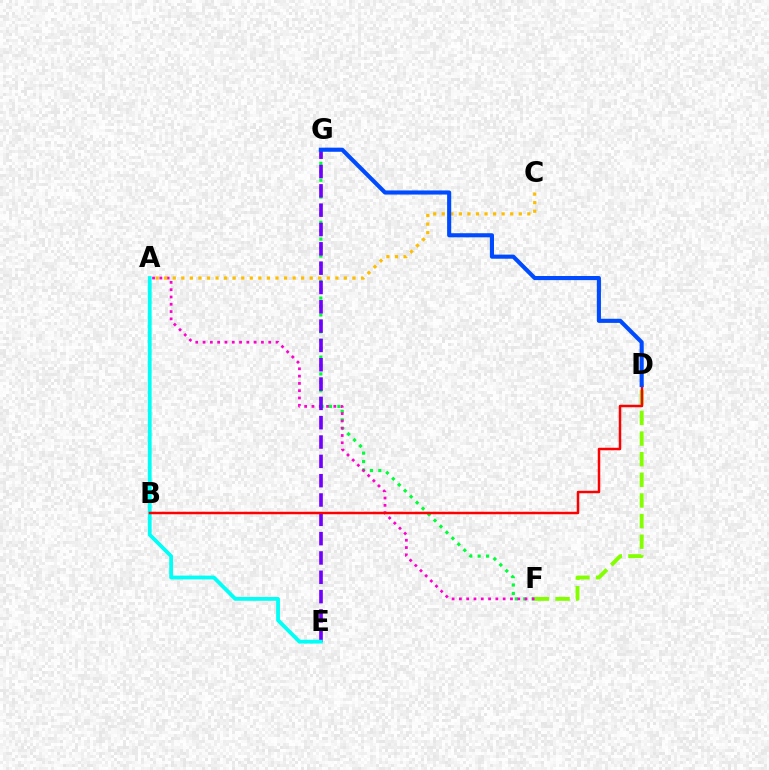{('F', 'G'): [{'color': '#00ff39', 'line_style': 'dotted', 'thickness': 2.29}], ('A', 'F'): [{'color': '#ff00cf', 'line_style': 'dotted', 'thickness': 1.98}], ('D', 'F'): [{'color': '#84ff00', 'line_style': 'dashed', 'thickness': 2.8}], ('A', 'C'): [{'color': '#ffbd00', 'line_style': 'dotted', 'thickness': 2.33}], ('E', 'G'): [{'color': '#7200ff', 'line_style': 'dashed', 'thickness': 2.62}], ('A', 'E'): [{'color': '#00fff6', 'line_style': 'solid', 'thickness': 2.75}], ('B', 'D'): [{'color': '#ff0000', 'line_style': 'solid', 'thickness': 1.78}], ('D', 'G'): [{'color': '#004bff', 'line_style': 'solid', 'thickness': 2.96}]}